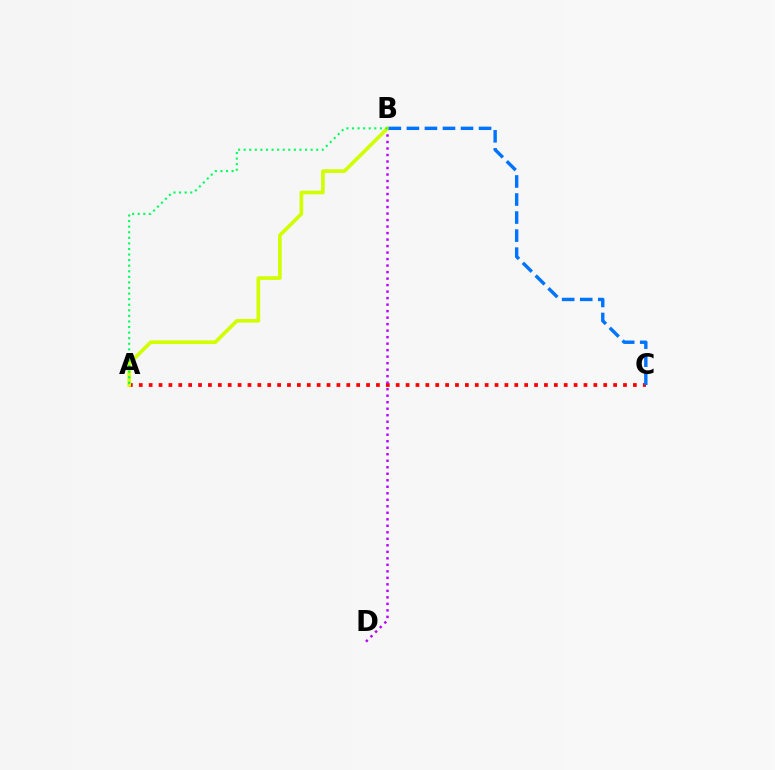{('A', 'C'): [{'color': '#ff0000', 'line_style': 'dotted', 'thickness': 2.69}], ('B', 'D'): [{'color': '#b900ff', 'line_style': 'dotted', 'thickness': 1.77}], ('A', 'B'): [{'color': '#d1ff00', 'line_style': 'solid', 'thickness': 2.63}, {'color': '#00ff5c', 'line_style': 'dotted', 'thickness': 1.52}], ('B', 'C'): [{'color': '#0074ff', 'line_style': 'dashed', 'thickness': 2.45}]}